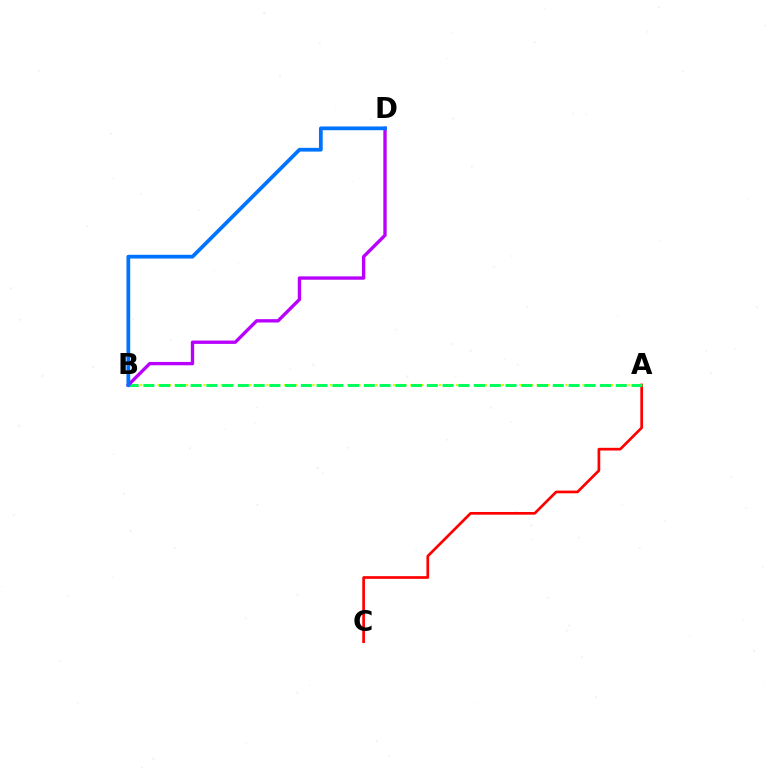{('A', 'B'): [{'color': '#d1ff00', 'line_style': 'dotted', 'thickness': 1.56}, {'color': '#00ff5c', 'line_style': 'dashed', 'thickness': 2.14}], ('A', 'C'): [{'color': '#ff0000', 'line_style': 'solid', 'thickness': 1.94}], ('B', 'D'): [{'color': '#b900ff', 'line_style': 'solid', 'thickness': 2.41}, {'color': '#0074ff', 'line_style': 'solid', 'thickness': 2.7}]}